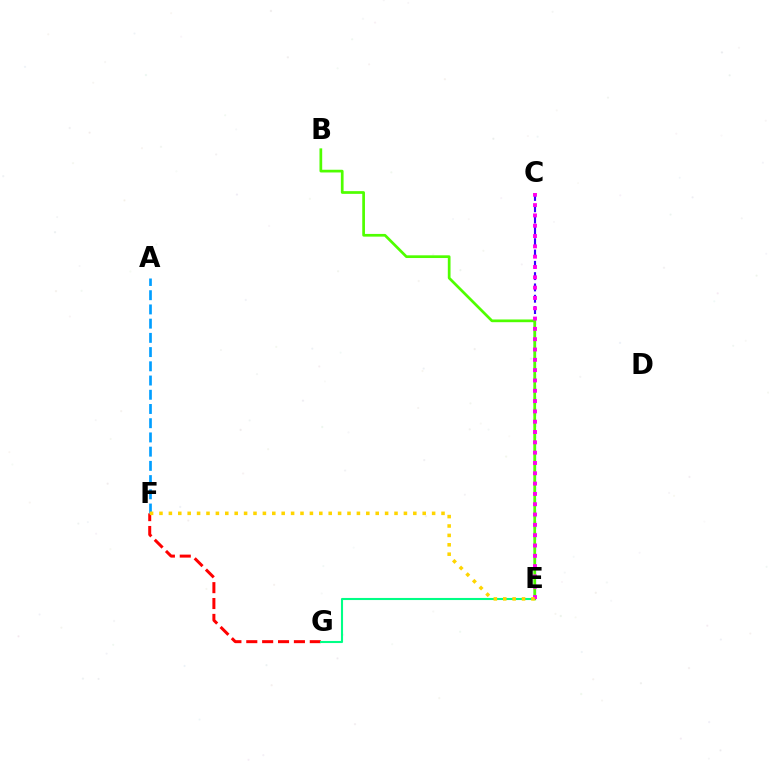{('F', 'G'): [{'color': '#ff0000', 'line_style': 'dashed', 'thickness': 2.16}], ('C', 'E'): [{'color': '#3700ff', 'line_style': 'dashed', 'thickness': 1.54}, {'color': '#ff00ed', 'line_style': 'dotted', 'thickness': 2.8}], ('E', 'G'): [{'color': '#00ff86', 'line_style': 'solid', 'thickness': 1.51}], ('B', 'E'): [{'color': '#4fff00', 'line_style': 'solid', 'thickness': 1.95}], ('A', 'F'): [{'color': '#009eff', 'line_style': 'dashed', 'thickness': 1.93}], ('E', 'F'): [{'color': '#ffd500', 'line_style': 'dotted', 'thickness': 2.55}]}